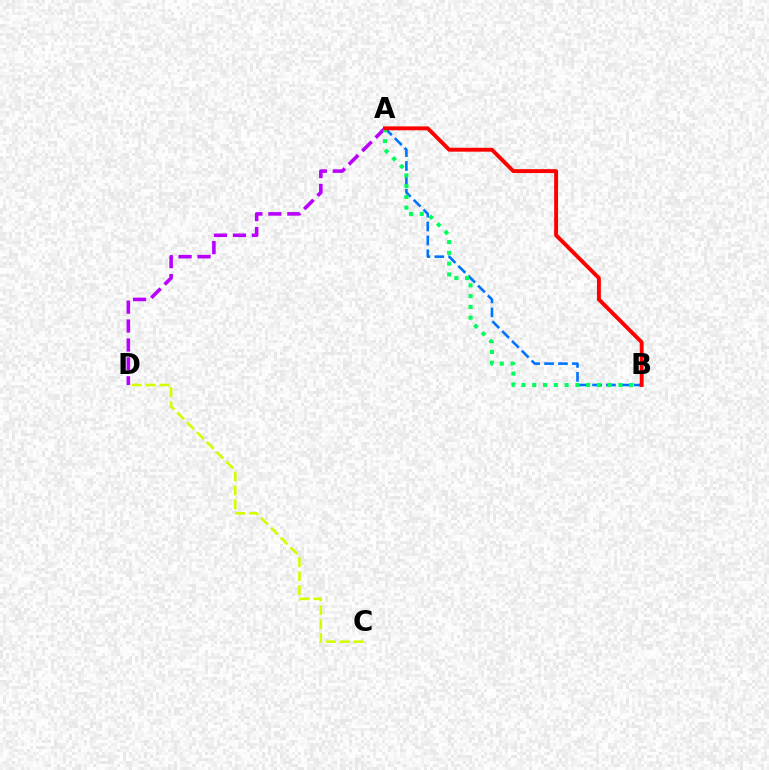{('A', 'D'): [{'color': '#b900ff', 'line_style': 'dashed', 'thickness': 2.57}], ('C', 'D'): [{'color': '#d1ff00', 'line_style': 'dashed', 'thickness': 1.88}], ('A', 'B'): [{'color': '#0074ff', 'line_style': 'dashed', 'thickness': 1.89}, {'color': '#00ff5c', 'line_style': 'dotted', 'thickness': 2.93}, {'color': '#ff0000', 'line_style': 'solid', 'thickness': 2.81}]}